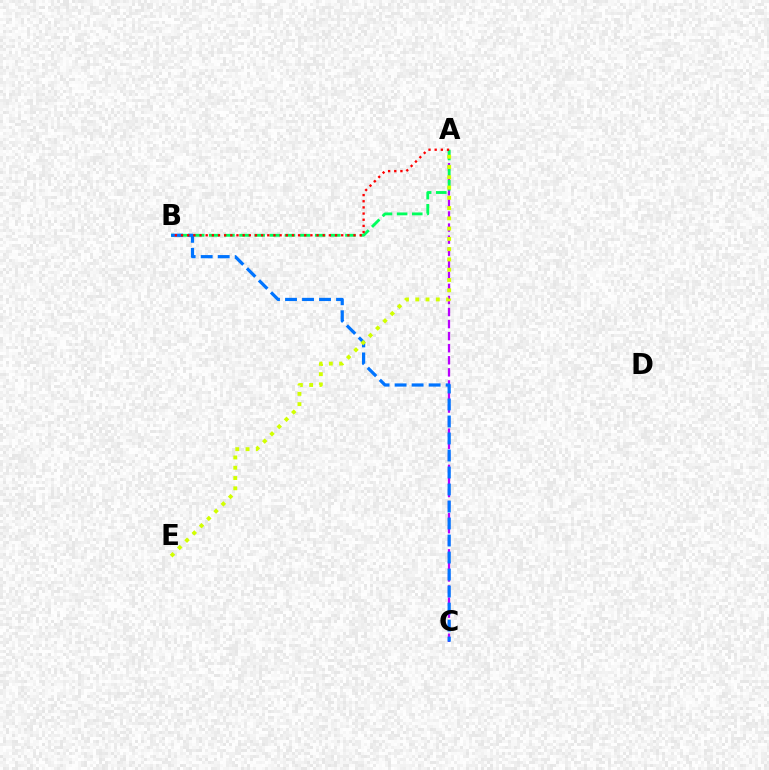{('A', 'C'): [{'color': '#b900ff', 'line_style': 'dashed', 'thickness': 1.64}], ('A', 'B'): [{'color': '#00ff5c', 'line_style': 'dashed', 'thickness': 2.06}, {'color': '#ff0000', 'line_style': 'dotted', 'thickness': 1.67}], ('B', 'C'): [{'color': '#0074ff', 'line_style': 'dashed', 'thickness': 2.31}], ('A', 'E'): [{'color': '#d1ff00', 'line_style': 'dotted', 'thickness': 2.79}]}